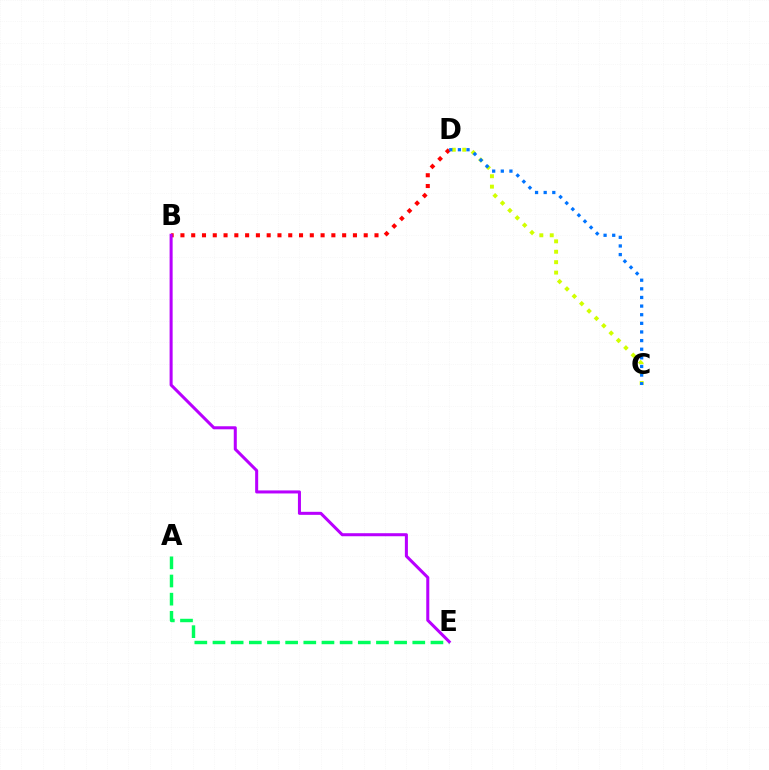{('C', 'D'): [{'color': '#d1ff00', 'line_style': 'dotted', 'thickness': 2.83}, {'color': '#0074ff', 'line_style': 'dotted', 'thickness': 2.34}], ('B', 'D'): [{'color': '#ff0000', 'line_style': 'dotted', 'thickness': 2.93}], ('A', 'E'): [{'color': '#00ff5c', 'line_style': 'dashed', 'thickness': 2.47}], ('B', 'E'): [{'color': '#b900ff', 'line_style': 'solid', 'thickness': 2.18}]}